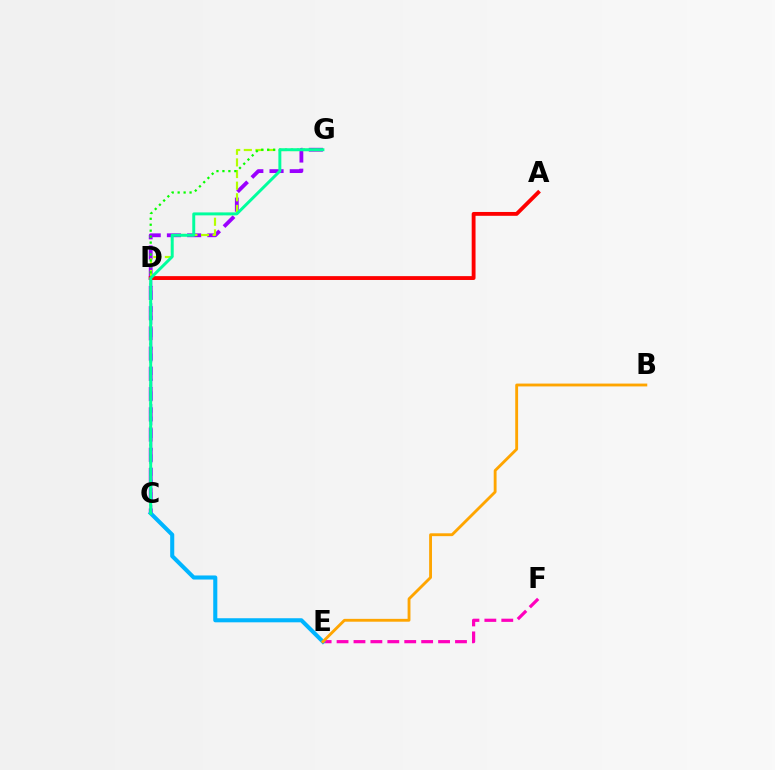{('C', 'G'): [{'color': '#9b00ff', 'line_style': 'dashed', 'thickness': 2.75}, {'color': '#08ff00', 'line_style': 'dotted', 'thickness': 1.62}, {'color': '#00ff9d', 'line_style': 'solid', 'thickness': 2.12}], ('D', 'G'): [{'color': '#b3ff00', 'line_style': 'dashed', 'thickness': 1.58}], ('E', 'F'): [{'color': '#ff00bd', 'line_style': 'dashed', 'thickness': 2.3}], ('C', 'D'): [{'color': '#0010ff', 'line_style': 'dashed', 'thickness': 1.71}], ('A', 'D'): [{'color': '#ff0000', 'line_style': 'solid', 'thickness': 2.77}], ('C', 'E'): [{'color': '#00b5ff', 'line_style': 'solid', 'thickness': 2.93}], ('B', 'E'): [{'color': '#ffa500', 'line_style': 'solid', 'thickness': 2.05}]}